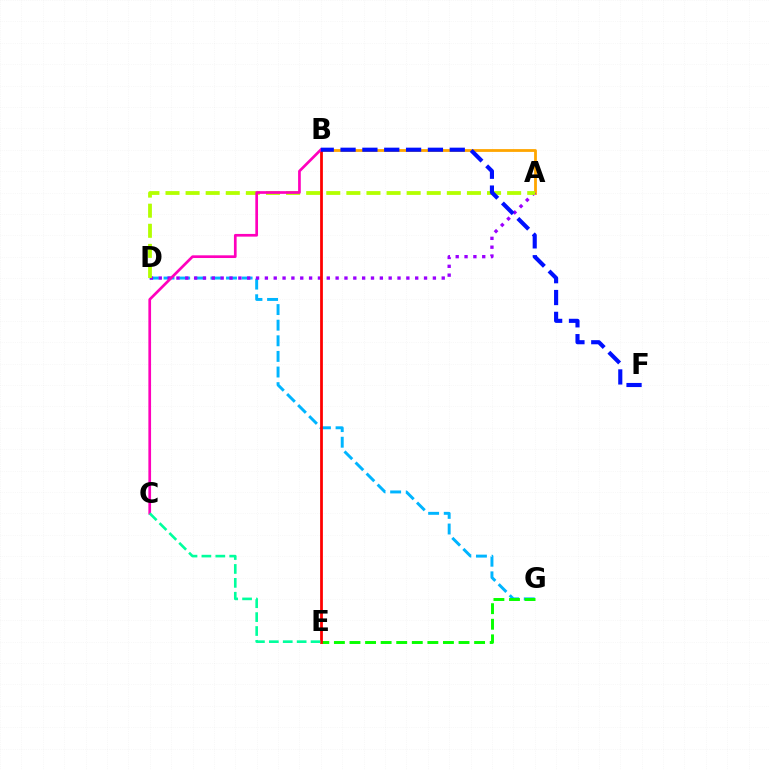{('A', 'B'): [{'color': '#ffa500', 'line_style': 'solid', 'thickness': 2.01}], ('D', 'G'): [{'color': '#00b5ff', 'line_style': 'dashed', 'thickness': 2.12}], ('A', 'D'): [{'color': '#9b00ff', 'line_style': 'dotted', 'thickness': 2.4}, {'color': '#b3ff00', 'line_style': 'dashed', 'thickness': 2.73}], ('E', 'G'): [{'color': '#08ff00', 'line_style': 'dashed', 'thickness': 2.12}], ('B', 'E'): [{'color': '#ff0000', 'line_style': 'solid', 'thickness': 1.99}], ('B', 'C'): [{'color': '#ff00bd', 'line_style': 'solid', 'thickness': 1.94}], ('B', 'F'): [{'color': '#0010ff', 'line_style': 'dashed', 'thickness': 2.97}], ('C', 'E'): [{'color': '#00ff9d', 'line_style': 'dashed', 'thickness': 1.89}]}